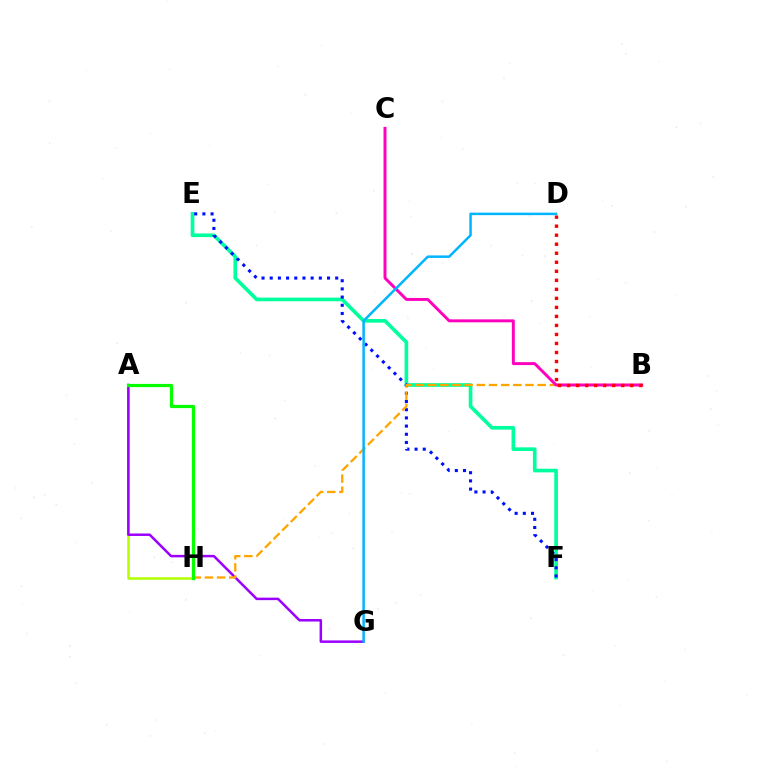{('E', 'F'): [{'color': '#00ff9d', 'line_style': 'solid', 'thickness': 2.63}, {'color': '#0010ff', 'line_style': 'dotted', 'thickness': 2.22}], ('A', 'H'): [{'color': '#b3ff00', 'line_style': 'solid', 'thickness': 1.83}, {'color': '#08ff00', 'line_style': 'solid', 'thickness': 2.31}], ('A', 'G'): [{'color': '#9b00ff', 'line_style': 'solid', 'thickness': 1.8}], ('B', 'H'): [{'color': '#ffa500', 'line_style': 'dashed', 'thickness': 1.65}], ('B', 'C'): [{'color': '#ff00bd', 'line_style': 'solid', 'thickness': 2.12}], ('B', 'D'): [{'color': '#ff0000', 'line_style': 'dotted', 'thickness': 2.45}], ('D', 'G'): [{'color': '#00b5ff', 'line_style': 'solid', 'thickness': 1.8}]}